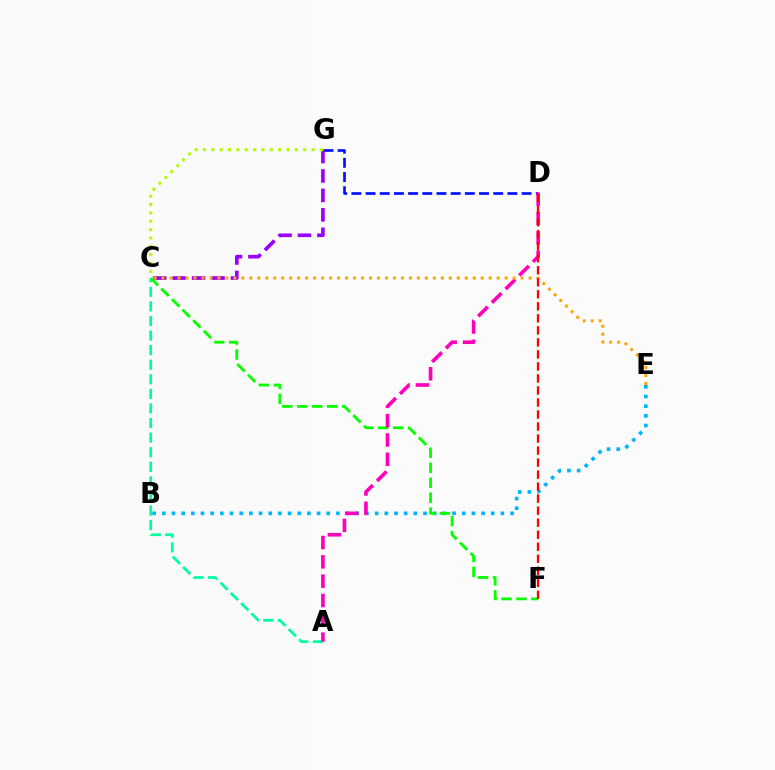{('B', 'E'): [{'color': '#00b5ff', 'line_style': 'dotted', 'thickness': 2.63}], ('D', 'G'): [{'color': '#0010ff', 'line_style': 'dashed', 'thickness': 1.93}], ('C', 'G'): [{'color': '#9b00ff', 'line_style': 'dashed', 'thickness': 2.64}, {'color': '#b3ff00', 'line_style': 'dotted', 'thickness': 2.27}], ('C', 'F'): [{'color': '#08ff00', 'line_style': 'dashed', 'thickness': 2.03}], ('A', 'C'): [{'color': '#00ff9d', 'line_style': 'dashed', 'thickness': 1.98}], ('A', 'D'): [{'color': '#ff00bd', 'line_style': 'dashed', 'thickness': 2.63}], ('C', 'E'): [{'color': '#ffa500', 'line_style': 'dotted', 'thickness': 2.17}], ('D', 'F'): [{'color': '#ff0000', 'line_style': 'dashed', 'thickness': 1.63}]}